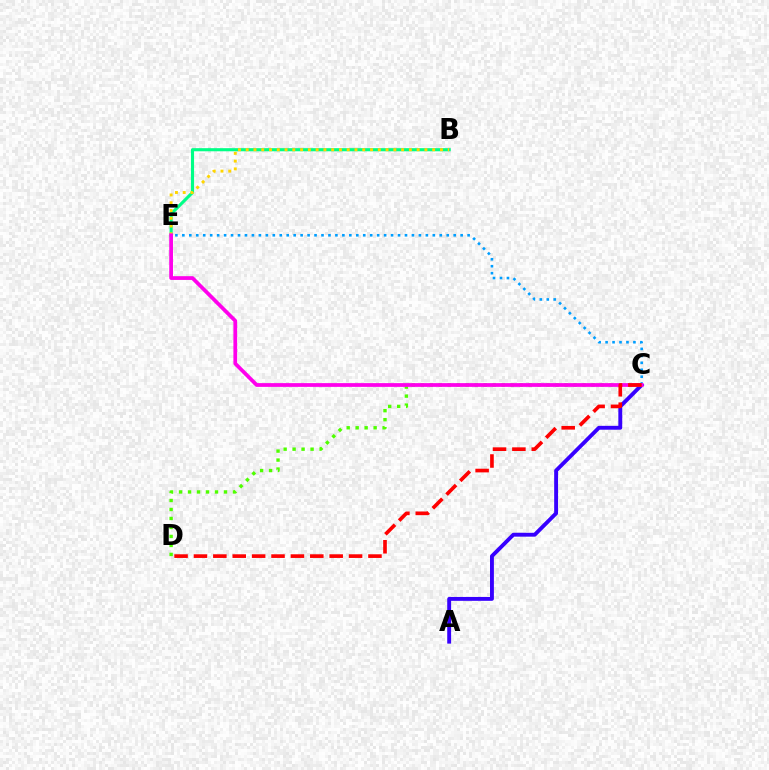{('A', 'C'): [{'color': '#3700ff', 'line_style': 'solid', 'thickness': 2.8}], ('B', 'E'): [{'color': '#00ff86', 'line_style': 'solid', 'thickness': 2.25}, {'color': '#ffd500', 'line_style': 'dotted', 'thickness': 2.11}], ('C', 'E'): [{'color': '#009eff', 'line_style': 'dotted', 'thickness': 1.89}, {'color': '#ff00ed', 'line_style': 'solid', 'thickness': 2.7}], ('C', 'D'): [{'color': '#4fff00', 'line_style': 'dotted', 'thickness': 2.44}, {'color': '#ff0000', 'line_style': 'dashed', 'thickness': 2.63}]}